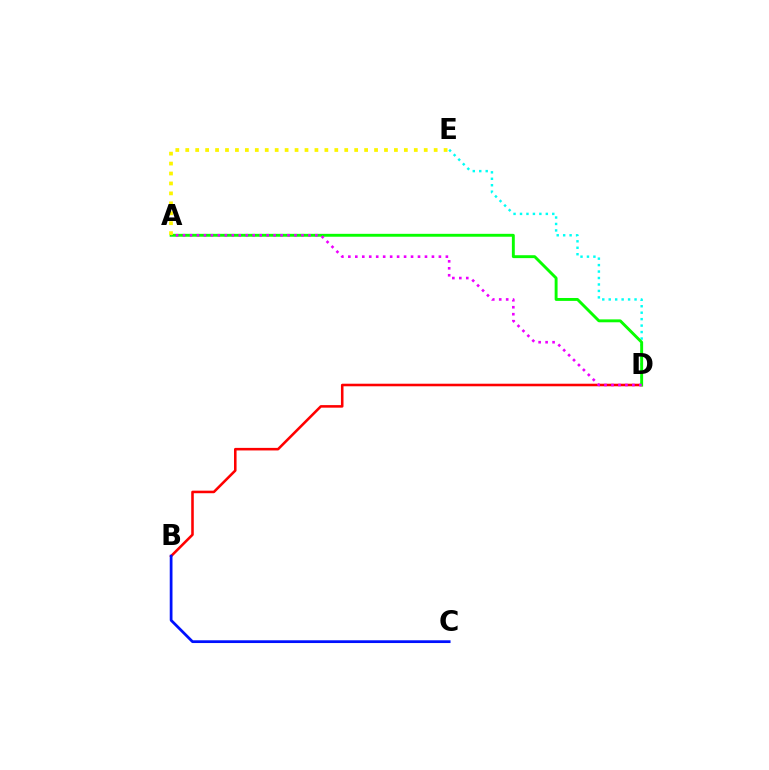{('D', 'E'): [{'color': '#00fff6', 'line_style': 'dotted', 'thickness': 1.75}], ('B', 'D'): [{'color': '#ff0000', 'line_style': 'solid', 'thickness': 1.84}], ('A', 'D'): [{'color': '#08ff00', 'line_style': 'solid', 'thickness': 2.09}, {'color': '#ee00ff', 'line_style': 'dotted', 'thickness': 1.89}], ('B', 'C'): [{'color': '#0010ff', 'line_style': 'solid', 'thickness': 1.98}], ('A', 'E'): [{'color': '#fcf500', 'line_style': 'dotted', 'thickness': 2.7}]}